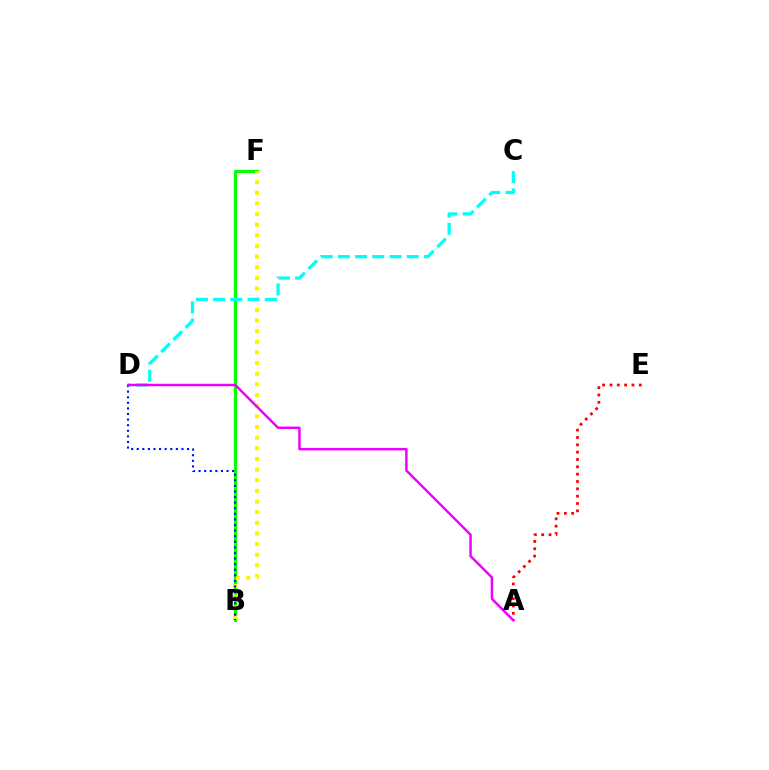{('B', 'F'): [{'color': '#08ff00', 'line_style': 'solid', 'thickness': 2.26}, {'color': '#fcf500', 'line_style': 'dotted', 'thickness': 2.89}], ('A', 'E'): [{'color': '#ff0000', 'line_style': 'dotted', 'thickness': 1.99}], ('B', 'D'): [{'color': '#0010ff', 'line_style': 'dotted', 'thickness': 1.52}], ('C', 'D'): [{'color': '#00fff6', 'line_style': 'dashed', 'thickness': 2.34}], ('A', 'D'): [{'color': '#ee00ff', 'line_style': 'solid', 'thickness': 1.77}]}